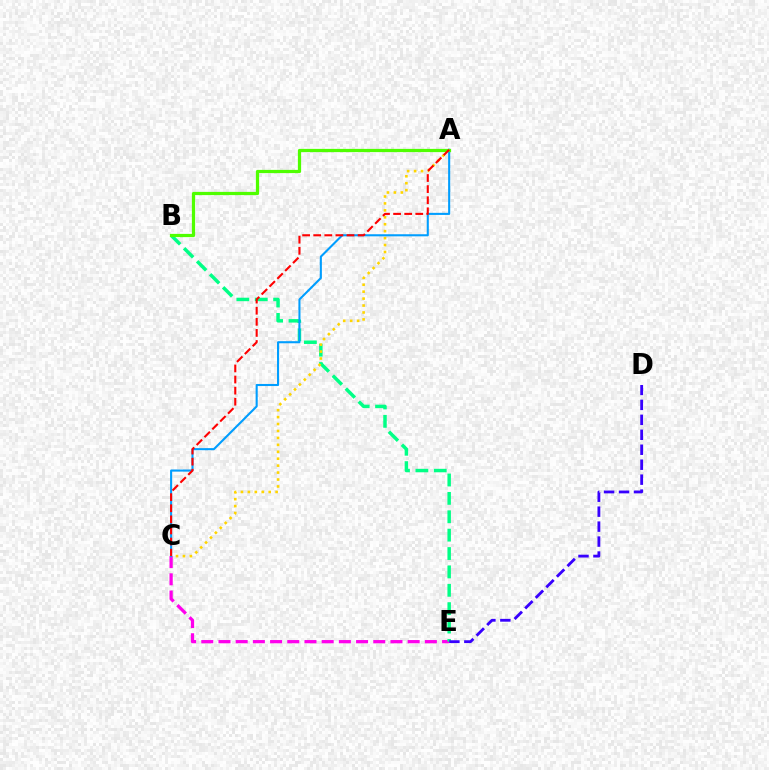{('C', 'E'): [{'color': '#ff00ed', 'line_style': 'dashed', 'thickness': 2.34}], ('B', 'E'): [{'color': '#00ff86', 'line_style': 'dashed', 'thickness': 2.5}], ('A', 'C'): [{'color': '#ffd500', 'line_style': 'dotted', 'thickness': 1.88}, {'color': '#009eff', 'line_style': 'solid', 'thickness': 1.5}, {'color': '#ff0000', 'line_style': 'dashed', 'thickness': 1.51}], ('A', 'B'): [{'color': '#4fff00', 'line_style': 'solid', 'thickness': 2.33}], ('D', 'E'): [{'color': '#3700ff', 'line_style': 'dashed', 'thickness': 2.03}]}